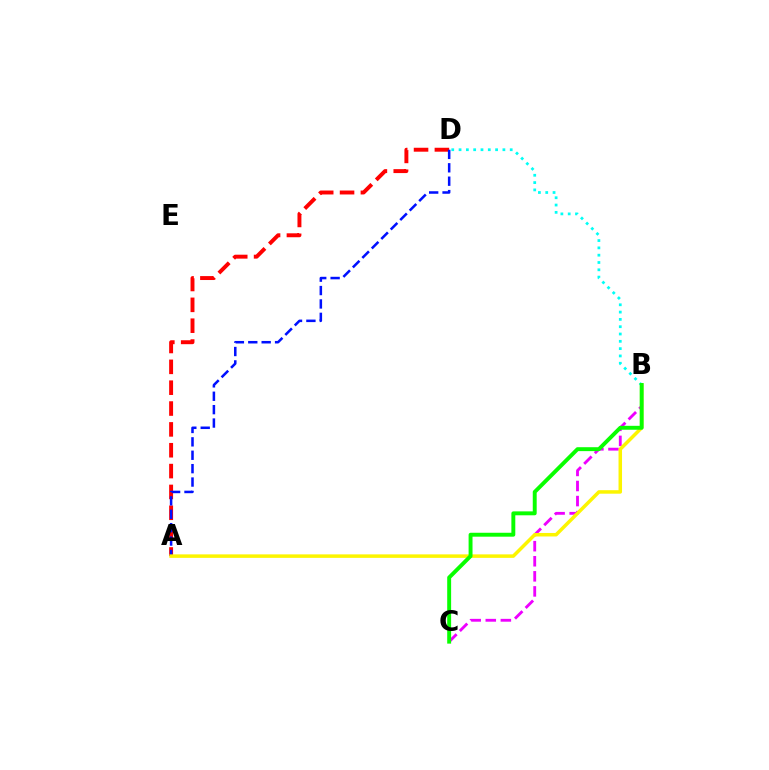{('A', 'D'): [{'color': '#ff0000', 'line_style': 'dashed', 'thickness': 2.83}, {'color': '#0010ff', 'line_style': 'dashed', 'thickness': 1.82}], ('B', 'C'): [{'color': '#ee00ff', 'line_style': 'dashed', 'thickness': 2.05}, {'color': '#08ff00', 'line_style': 'solid', 'thickness': 2.82}], ('A', 'B'): [{'color': '#fcf500', 'line_style': 'solid', 'thickness': 2.52}], ('B', 'D'): [{'color': '#00fff6', 'line_style': 'dotted', 'thickness': 1.99}]}